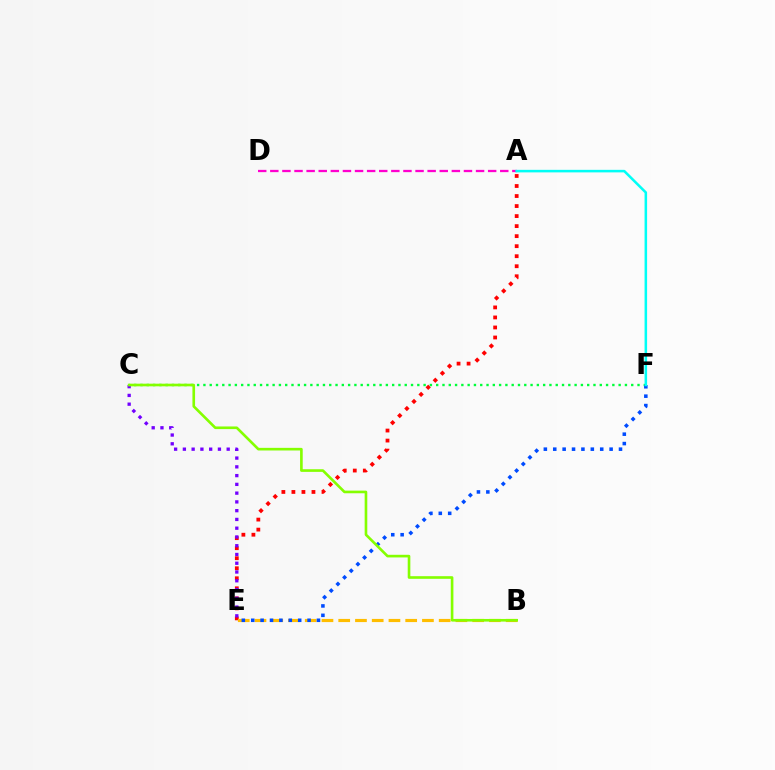{('A', 'E'): [{'color': '#ff0000', 'line_style': 'dotted', 'thickness': 2.72}], ('C', 'E'): [{'color': '#7200ff', 'line_style': 'dotted', 'thickness': 2.38}], ('C', 'F'): [{'color': '#00ff39', 'line_style': 'dotted', 'thickness': 1.71}], ('B', 'E'): [{'color': '#ffbd00', 'line_style': 'dashed', 'thickness': 2.27}], ('E', 'F'): [{'color': '#004bff', 'line_style': 'dotted', 'thickness': 2.55}], ('A', 'D'): [{'color': '#ff00cf', 'line_style': 'dashed', 'thickness': 1.64}], ('B', 'C'): [{'color': '#84ff00', 'line_style': 'solid', 'thickness': 1.9}], ('A', 'F'): [{'color': '#00fff6', 'line_style': 'solid', 'thickness': 1.83}]}